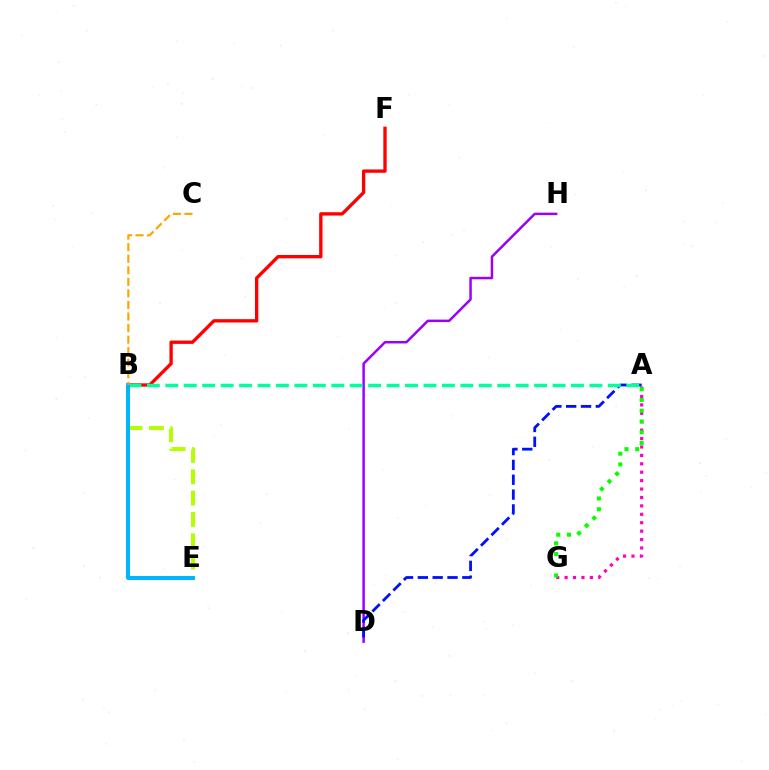{('A', 'G'): [{'color': '#ff00bd', 'line_style': 'dotted', 'thickness': 2.29}, {'color': '#08ff00', 'line_style': 'dotted', 'thickness': 2.91}], ('D', 'H'): [{'color': '#9b00ff', 'line_style': 'solid', 'thickness': 1.79}], ('B', 'E'): [{'color': '#b3ff00', 'line_style': 'dashed', 'thickness': 2.9}, {'color': '#00b5ff', 'line_style': 'solid', 'thickness': 2.86}], ('A', 'D'): [{'color': '#0010ff', 'line_style': 'dashed', 'thickness': 2.02}], ('B', 'F'): [{'color': '#ff0000', 'line_style': 'solid', 'thickness': 2.4}], ('A', 'B'): [{'color': '#00ff9d', 'line_style': 'dashed', 'thickness': 2.5}], ('B', 'C'): [{'color': '#ffa500', 'line_style': 'dashed', 'thickness': 1.57}]}